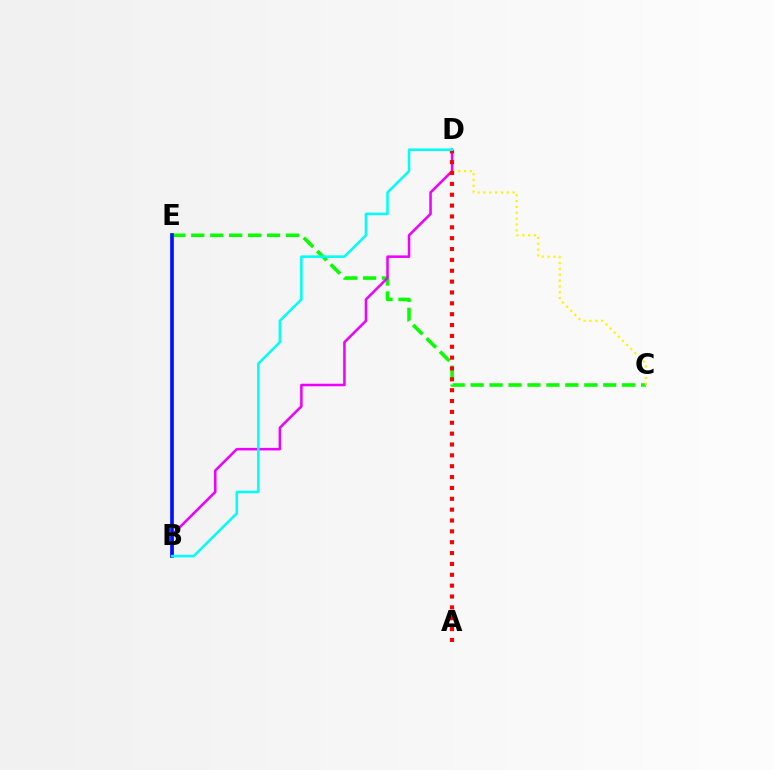{('C', 'E'): [{'color': '#08ff00', 'line_style': 'dashed', 'thickness': 2.57}], ('C', 'D'): [{'color': '#fcf500', 'line_style': 'dotted', 'thickness': 1.59}], ('B', 'D'): [{'color': '#ee00ff', 'line_style': 'solid', 'thickness': 1.82}, {'color': '#00fff6', 'line_style': 'solid', 'thickness': 1.84}], ('B', 'E'): [{'color': '#0010ff', 'line_style': 'solid', 'thickness': 2.64}], ('A', 'D'): [{'color': '#ff0000', 'line_style': 'dotted', 'thickness': 2.95}]}